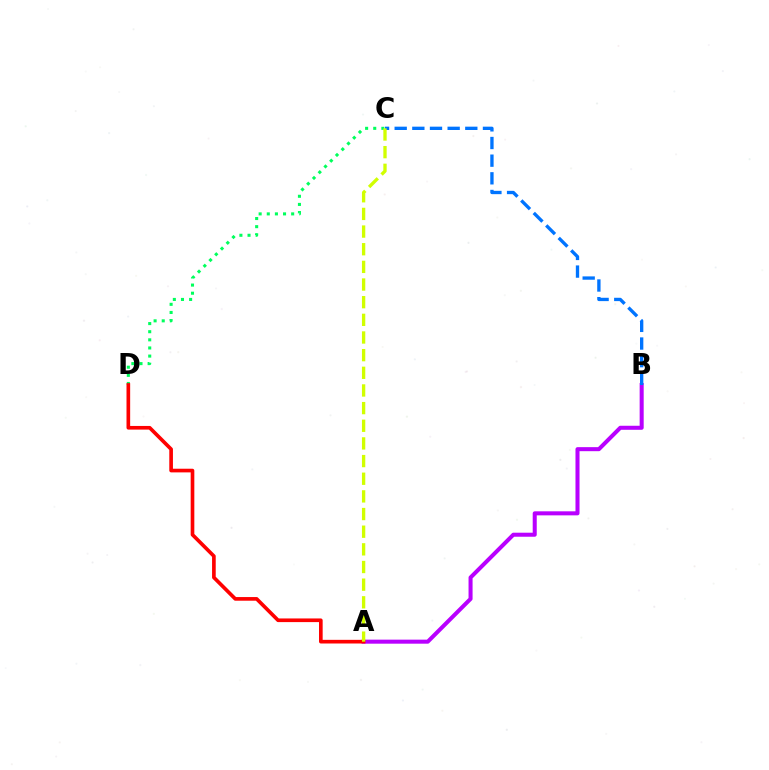{('C', 'D'): [{'color': '#00ff5c', 'line_style': 'dotted', 'thickness': 2.21}], ('A', 'B'): [{'color': '#b900ff', 'line_style': 'solid', 'thickness': 2.91}], ('A', 'D'): [{'color': '#ff0000', 'line_style': 'solid', 'thickness': 2.63}], ('B', 'C'): [{'color': '#0074ff', 'line_style': 'dashed', 'thickness': 2.4}], ('A', 'C'): [{'color': '#d1ff00', 'line_style': 'dashed', 'thickness': 2.4}]}